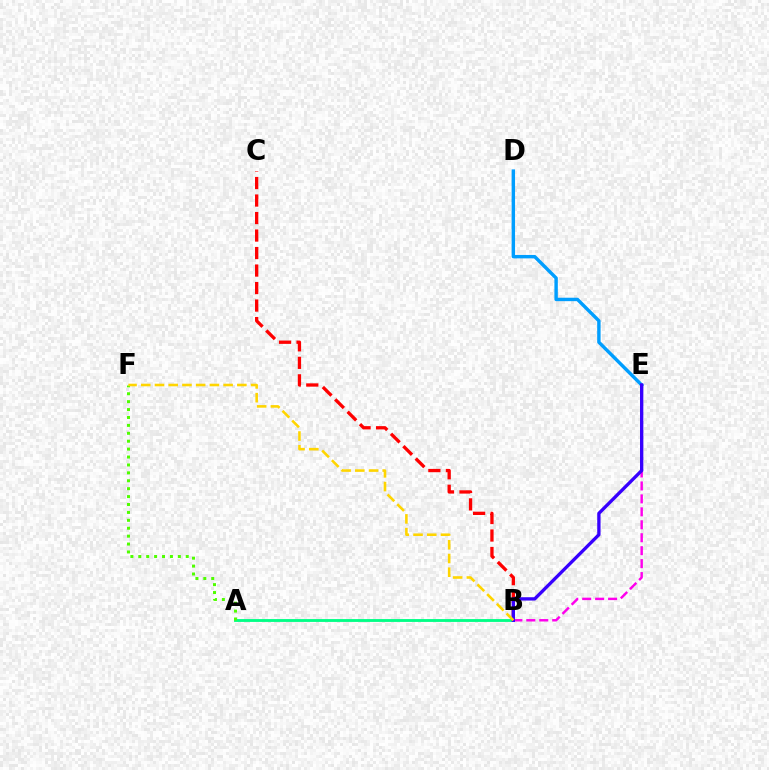{('A', 'B'): [{'color': '#00ff86', 'line_style': 'solid', 'thickness': 2.05}], ('A', 'F'): [{'color': '#4fff00', 'line_style': 'dotted', 'thickness': 2.15}], ('D', 'E'): [{'color': '#009eff', 'line_style': 'solid', 'thickness': 2.46}], ('B', 'E'): [{'color': '#ff00ed', 'line_style': 'dashed', 'thickness': 1.76}, {'color': '#3700ff', 'line_style': 'solid', 'thickness': 2.39}], ('B', 'C'): [{'color': '#ff0000', 'line_style': 'dashed', 'thickness': 2.38}], ('B', 'F'): [{'color': '#ffd500', 'line_style': 'dashed', 'thickness': 1.87}]}